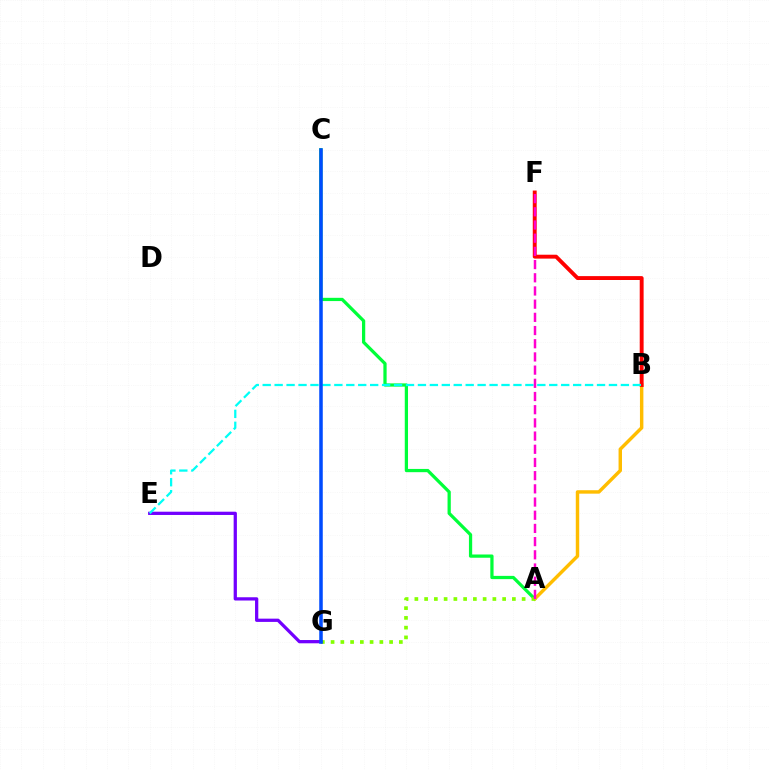{('A', 'C'): [{'color': '#00ff39', 'line_style': 'solid', 'thickness': 2.34}], ('A', 'B'): [{'color': '#ffbd00', 'line_style': 'solid', 'thickness': 2.48}], ('A', 'G'): [{'color': '#84ff00', 'line_style': 'dotted', 'thickness': 2.65}], ('E', 'G'): [{'color': '#7200ff', 'line_style': 'solid', 'thickness': 2.35}], ('B', 'F'): [{'color': '#ff0000', 'line_style': 'solid', 'thickness': 2.8}], ('B', 'E'): [{'color': '#00fff6', 'line_style': 'dashed', 'thickness': 1.62}], ('C', 'G'): [{'color': '#004bff', 'line_style': 'solid', 'thickness': 2.54}], ('A', 'F'): [{'color': '#ff00cf', 'line_style': 'dashed', 'thickness': 1.79}]}